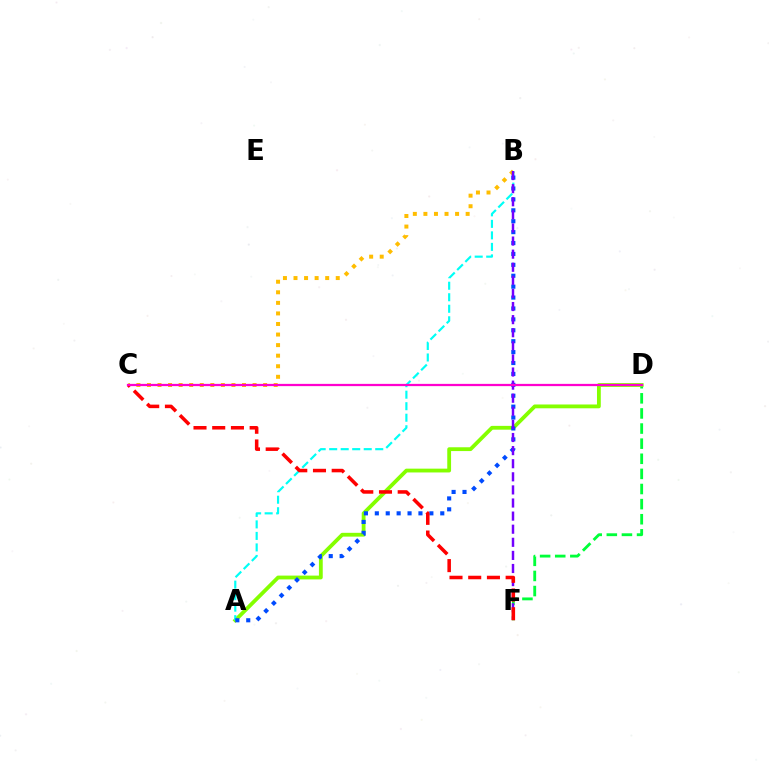{('D', 'F'): [{'color': '#00ff39', 'line_style': 'dashed', 'thickness': 2.05}], ('A', 'D'): [{'color': '#84ff00', 'line_style': 'solid', 'thickness': 2.74}], ('A', 'B'): [{'color': '#00fff6', 'line_style': 'dashed', 'thickness': 1.56}, {'color': '#004bff', 'line_style': 'dotted', 'thickness': 2.96}], ('B', 'C'): [{'color': '#ffbd00', 'line_style': 'dotted', 'thickness': 2.87}], ('B', 'F'): [{'color': '#7200ff', 'line_style': 'dashed', 'thickness': 1.78}], ('C', 'F'): [{'color': '#ff0000', 'line_style': 'dashed', 'thickness': 2.54}], ('C', 'D'): [{'color': '#ff00cf', 'line_style': 'solid', 'thickness': 1.62}]}